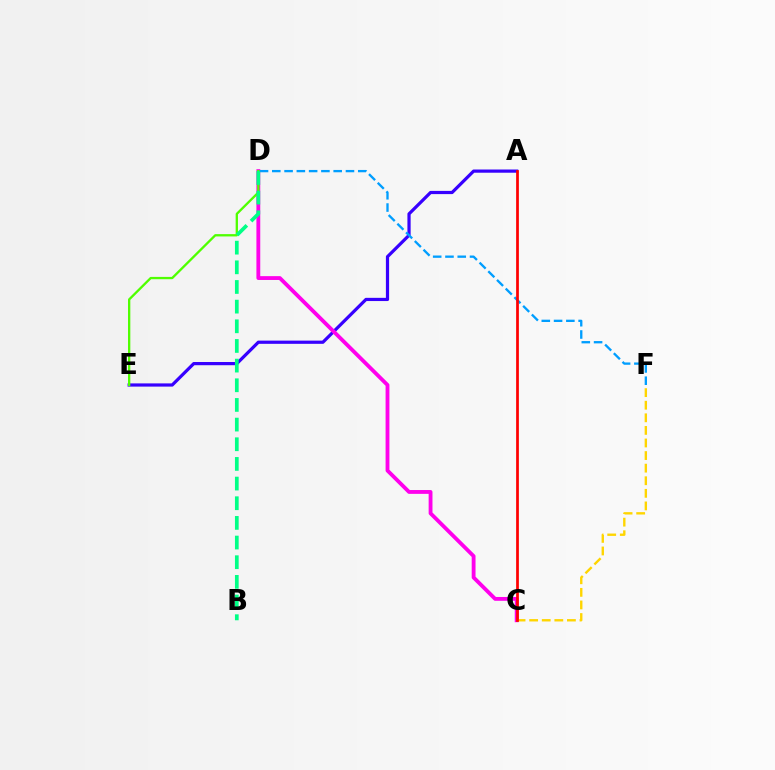{('A', 'E'): [{'color': '#3700ff', 'line_style': 'solid', 'thickness': 2.31}], ('C', 'D'): [{'color': '#ff00ed', 'line_style': 'solid', 'thickness': 2.76}], ('C', 'F'): [{'color': '#ffd500', 'line_style': 'dashed', 'thickness': 1.71}], ('D', 'F'): [{'color': '#009eff', 'line_style': 'dashed', 'thickness': 1.67}], ('D', 'E'): [{'color': '#4fff00', 'line_style': 'solid', 'thickness': 1.67}], ('A', 'C'): [{'color': '#ff0000', 'line_style': 'solid', 'thickness': 1.97}], ('B', 'D'): [{'color': '#00ff86', 'line_style': 'dashed', 'thickness': 2.67}]}